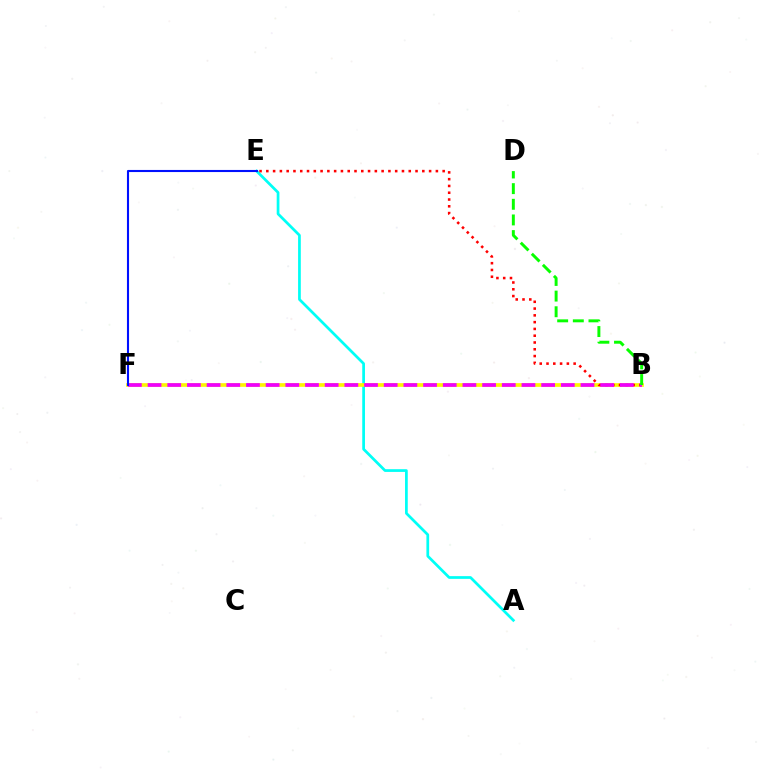{('A', 'E'): [{'color': '#00fff6', 'line_style': 'solid', 'thickness': 1.96}], ('B', 'F'): [{'color': '#fcf500', 'line_style': 'solid', 'thickness': 2.65}, {'color': '#ee00ff', 'line_style': 'dashed', 'thickness': 2.67}], ('B', 'E'): [{'color': '#ff0000', 'line_style': 'dotted', 'thickness': 1.84}], ('E', 'F'): [{'color': '#0010ff', 'line_style': 'solid', 'thickness': 1.51}], ('B', 'D'): [{'color': '#08ff00', 'line_style': 'dashed', 'thickness': 2.13}]}